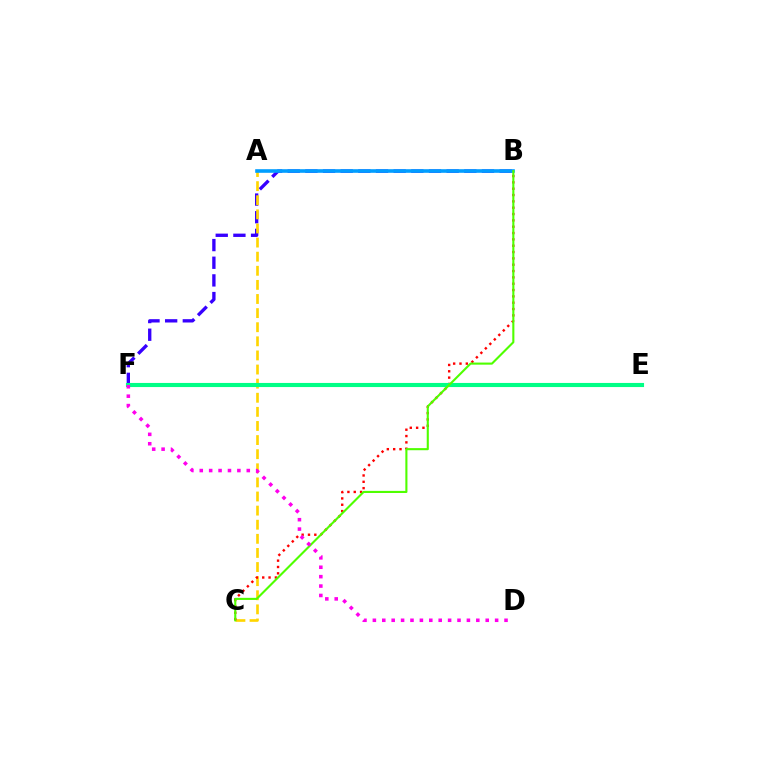{('B', 'F'): [{'color': '#3700ff', 'line_style': 'dashed', 'thickness': 2.4}], ('A', 'C'): [{'color': '#ffd500', 'line_style': 'dashed', 'thickness': 1.92}], ('A', 'B'): [{'color': '#009eff', 'line_style': 'solid', 'thickness': 2.6}], ('B', 'C'): [{'color': '#ff0000', 'line_style': 'dotted', 'thickness': 1.72}, {'color': '#4fff00', 'line_style': 'solid', 'thickness': 1.52}], ('E', 'F'): [{'color': '#00ff86', 'line_style': 'solid', 'thickness': 2.96}], ('D', 'F'): [{'color': '#ff00ed', 'line_style': 'dotted', 'thickness': 2.56}]}